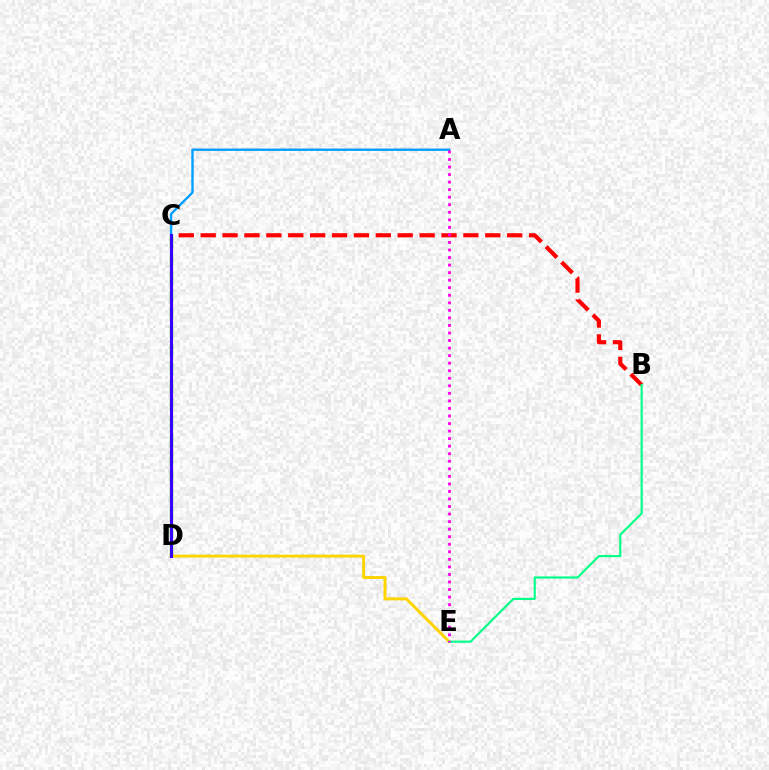{('D', 'E'): [{'color': '#ffd500', 'line_style': 'solid', 'thickness': 2.14}], ('B', 'C'): [{'color': '#ff0000', 'line_style': 'dashed', 'thickness': 2.97}], ('A', 'C'): [{'color': '#009eff', 'line_style': 'solid', 'thickness': 1.71}], ('C', 'D'): [{'color': '#4fff00', 'line_style': 'dashed', 'thickness': 2.46}, {'color': '#3700ff', 'line_style': 'solid', 'thickness': 2.25}], ('B', 'E'): [{'color': '#00ff86', 'line_style': 'solid', 'thickness': 1.54}], ('A', 'E'): [{'color': '#ff00ed', 'line_style': 'dotted', 'thickness': 2.05}]}